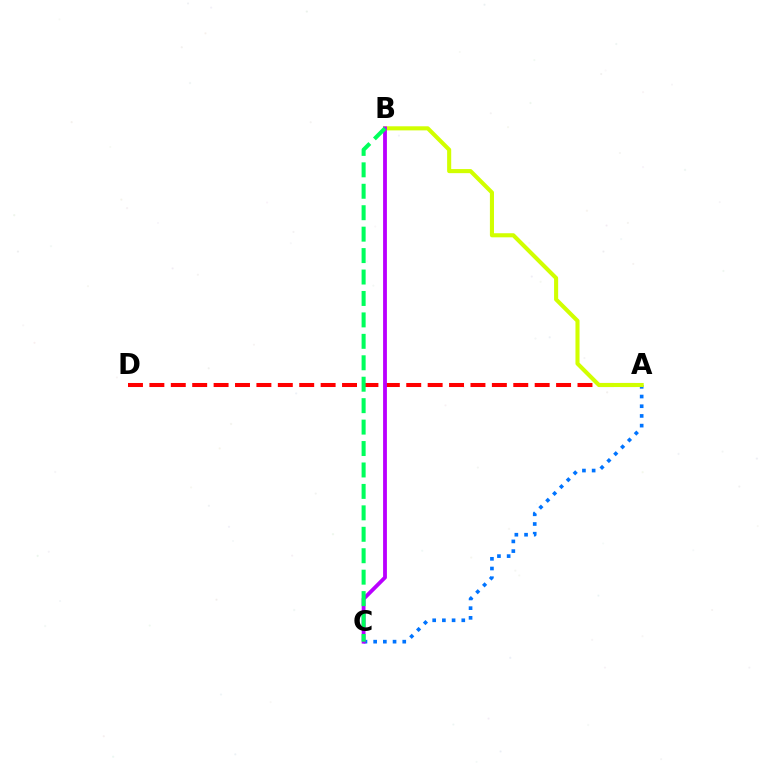{('A', 'C'): [{'color': '#0074ff', 'line_style': 'dotted', 'thickness': 2.64}], ('A', 'D'): [{'color': '#ff0000', 'line_style': 'dashed', 'thickness': 2.91}], ('A', 'B'): [{'color': '#d1ff00', 'line_style': 'solid', 'thickness': 2.94}], ('B', 'C'): [{'color': '#b900ff', 'line_style': 'solid', 'thickness': 2.75}, {'color': '#00ff5c', 'line_style': 'dashed', 'thickness': 2.91}]}